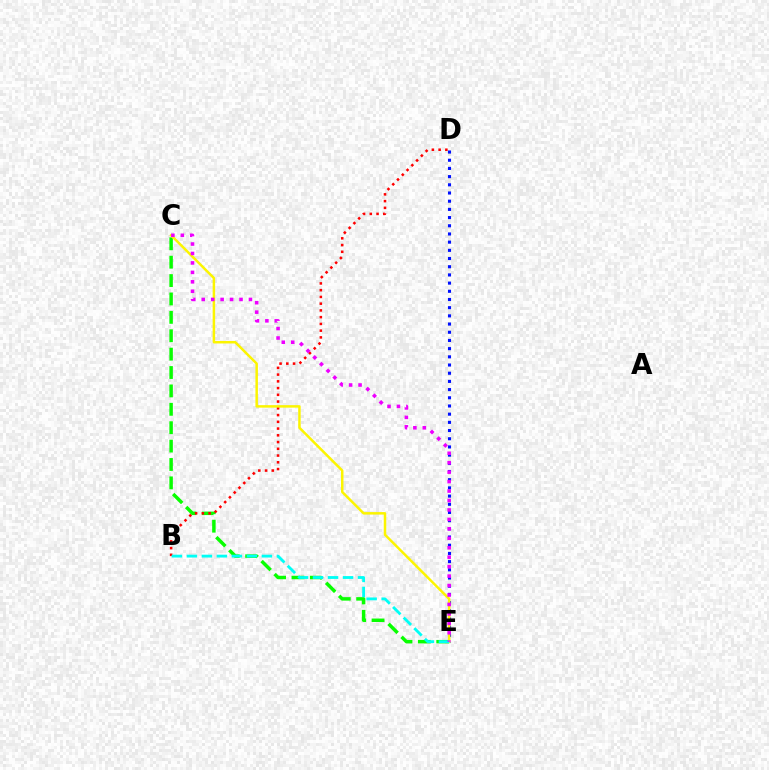{('C', 'E'): [{'color': '#08ff00', 'line_style': 'dashed', 'thickness': 2.5}, {'color': '#fcf500', 'line_style': 'solid', 'thickness': 1.79}, {'color': '#ee00ff', 'line_style': 'dotted', 'thickness': 2.57}], ('D', 'E'): [{'color': '#0010ff', 'line_style': 'dotted', 'thickness': 2.23}], ('B', 'D'): [{'color': '#ff0000', 'line_style': 'dotted', 'thickness': 1.83}], ('B', 'E'): [{'color': '#00fff6', 'line_style': 'dashed', 'thickness': 2.04}]}